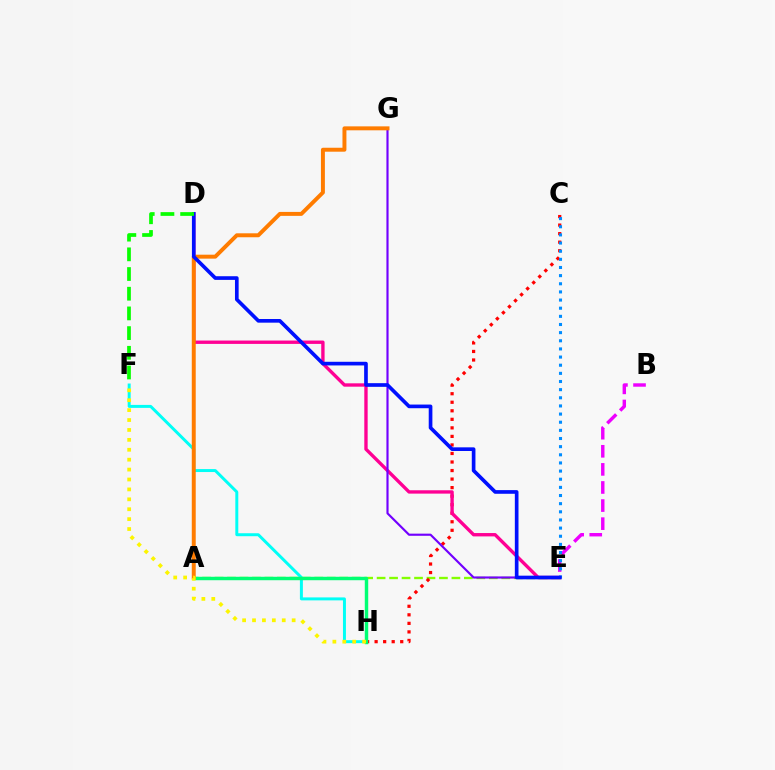{('A', 'E'): [{'color': '#84ff00', 'line_style': 'dashed', 'thickness': 1.69}], ('F', 'H'): [{'color': '#00fff6', 'line_style': 'solid', 'thickness': 2.14}, {'color': '#fcf500', 'line_style': 'dotted', 'thickness': 2.69}], ('C', 'H'): [{'color': '#ff0000', 'line_style': 'dotted', 'thickness': 2.32}], ('D', 'E'): [{'color': '#ff0094', 'line_style': 'solid', 'thickness': 2.42}, {'color': '#0010ff', 'line_style': 'solid', 'thickness': 2.64}], ('B', 'E'): [{'color': '#ee00ff', 'line_style': 'dashed', 'thickness': 2.46}], ('A', 'H'): [{'color': '#00ff74', 'line_style': 'solid', 'thickness': 2.48}], ('C', 'E'): [{'color': '#008cff', 'line_style': 'dotted', 'thickness': 2.21}], ('E', 'G'): [{'color': '#7200ff', 'line_style': 'solid', 'thickness': 1.55}], ('A', 'G'): [{'color': '#ff7c00', 'line_style': 'solid', 'thickness': 2.84}], ('D', 'F'): [{'color': '#08ff00', 'line_style': 'dashed', 'thickness': 2.68}]}